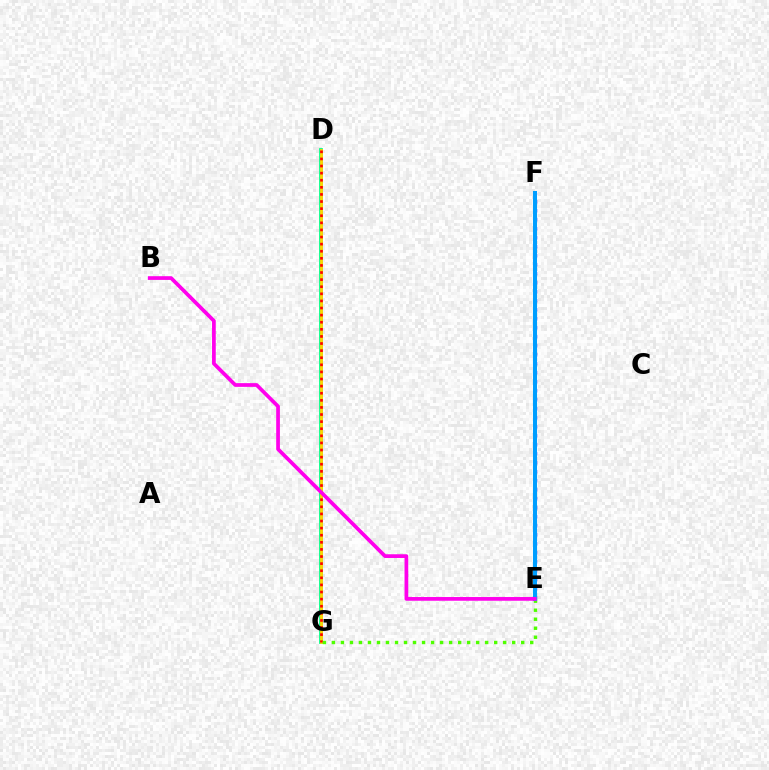{('D', 'G'): [{'color': '#00ff86', 'line_style': 'solid', 'thickness': 2.71}, {'color': '#ffd500', 'line_style': 'solid', 'thickness': 2.01}, {'color': '#ff0000', 'line_style': 'dotted', 'thickness': 1.93}], ('E', 'G'): [{'color': '#4fff00', 'line_style': 'dotted', 'thickness': 2.45}], ('E', 'F'): [{'color': '#3700ff', 'line_style': 'dotted', 'thickness': 2.45}, {'color': '#009eff', 'line_style': 'solid', 'thickness': 2.91}], ('B', 'E'): [{'color': '#ff00ed', 'line_style': 'solid', 'thickness': 2.68}]}